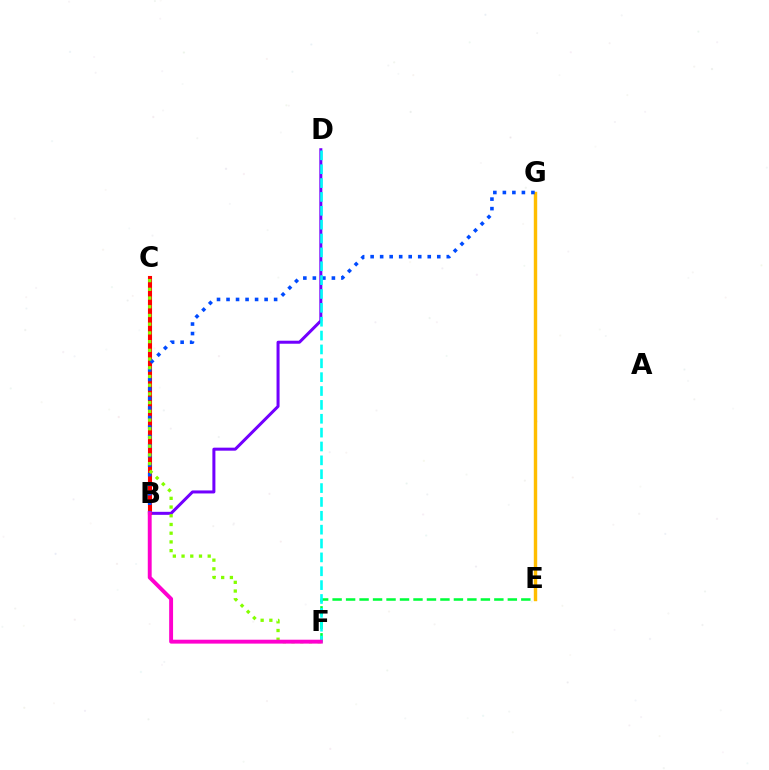{('B', 'D'): [{'color': '#7200ff', 'line_style': 'solid', 'thickness': 2.17}], ('B', 'C'): [{'color': '#ff0000', 'line_style': 'solid', 'thickness': 2.94}], ('E', 'F'): [{'color': '#00ff39', 'line_style': 'dashed', 'thickness': 1.83}], ('E', 'G'): [{'color': '#ffbd00', 'line_style': 'solid', 'thickness': 2.46}], ('B', 'G'): [{'color': '#004bff', 'line_style': 'dotted', 'thickness': 2.59}], ('D', 'F'): [{'color': '#00fff6', 'line_style': 'dashed', 'thickness': 1.88}], ('C', 'F'): [{'color': '#84ff00', 'line_style': 'dotted', 'thickness': 2.37}], ('B', 'F'): [{'color': '#ff00cf', 'line_style': 'solid', 'thickness': 2.81}]}